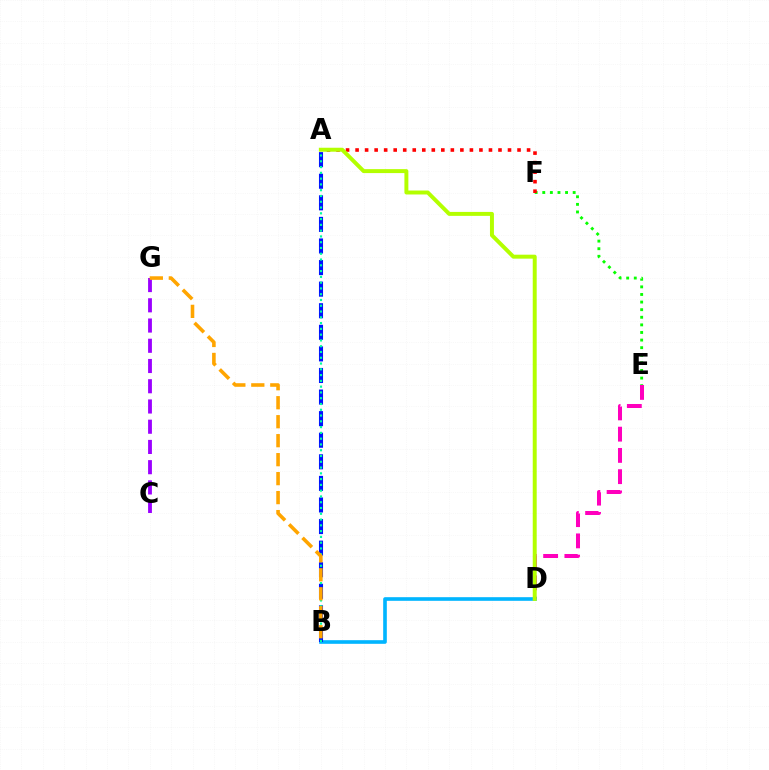{('E', 'F'): [{'color': '#08ff00', 'line_style': 'dotted', 'thickness': 2.07}], ('D', 'E'): [{'color': '#ff00bd', 'line_style': 'dashed', 'thickness': 2.89}], ('A', 'F'): [{'color': '#ff0000', 'line_style': 'dotted', 'thickness': 2.59}], ('B', 'D'): [{'color': '#00b5ff', 'line_style': 'solid', 'thickness': 2.61}], ('A', 'B'): [{'color': '#0010ff', 'line_style': 'dashed', 'thickness': 2.93}, {'color': '#00ff9d', 'line_style': 'dotted', 'thickness': 1.57}], ('C', 'G'): [{'color': '#9b00ff', 'line_style': 'dashed', 'thickness': 2.75}], ('A', 'D'): [{'color': '#b3ff00', 'line_style': 'solid', 'thickness': 2.85}], ('B', 'G'): [{'color': '#ffa500', 'line_style': 'dashed', 'thickness': 2.58}]}